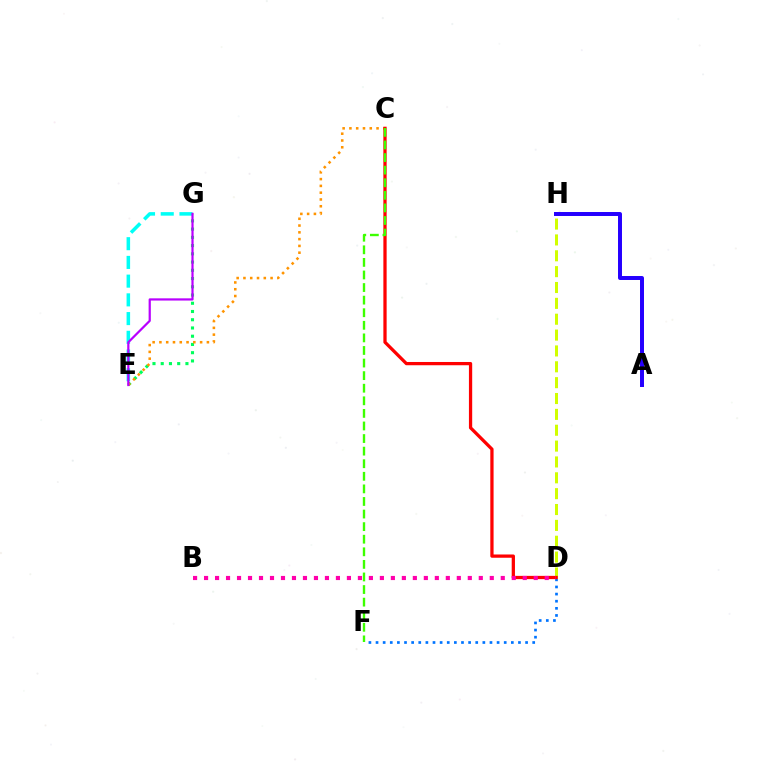{('D', 'F'): [{'color': '#0074ff', 'line_style': 'dotted', 'thickness': 1.93}], ('A', 'H'): [{'color': '#2500ff', 'line_style': 'solid', 'thickness': 2.87}], ('E', 'G'): [{'color': '#00ff5c', 'line_style': 'dotted', 'thickness': 2.24}, {'color': '#00fff6', 'line_style': 'dashed', 'thickness': 2.54}, {'color': '#b900ff', 'line_style': 'solid', 'thickness': 1.6}], ('D', 'H'): [{'color': '#d1ff00', 'line_style': 'dashed', 'thickness': 2.15}], ('C', 'E'): [{'color': '#ff9400', 'line_style': 'dotted', 'thickness': 1.84}], ('C', 'D'): [{'color': '#ff0000', 'line_style': 'solid', 'thickness': 2.35}], ('B', 'D'): [{'color': '#ff00ac', 'line_style': 'dotted', 'thickness': 2.99}], ('C', 'F'): [{'color': '#3dff00', 'line_style': 'dashed', 'thickness': 1.71}]}